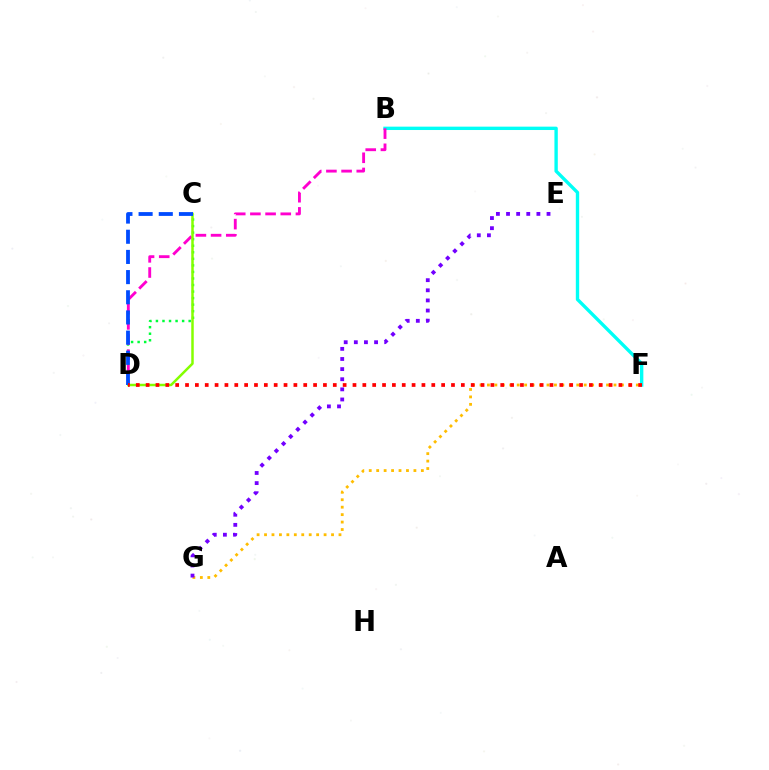{('C', 'D'): [{'color': '#00ff39', 'line_style': 'dotted', 'thickness': 1.78}, {'color': '#84ff00', 'line_style': 'solid', 'thickness': 1.79}, {'color': '#004bff', 'line_style': 'dashed', 'thickness': 2.74}], ('B', 'F'): [{'color': '#00fff6', 'line_style': 'solid', 'thickness': 2.42}], ('B', 'D'): [{'color': '#ff00cf', 'line_style': 'dashed', 'thickness': 2.06}], ('F', 'G'): [{'color': '#ffbd00', 'line_style': 'dotted', 'thickness': 2.02}], ('E', 'G'): [{'color': '#7200ff', 'line_style': 'dotted', 'thickness': 2.75}], ('D', 'F'): [{'color': '#ff0000', 'line_style': 'dotted', 'thickness': 2.68}]}